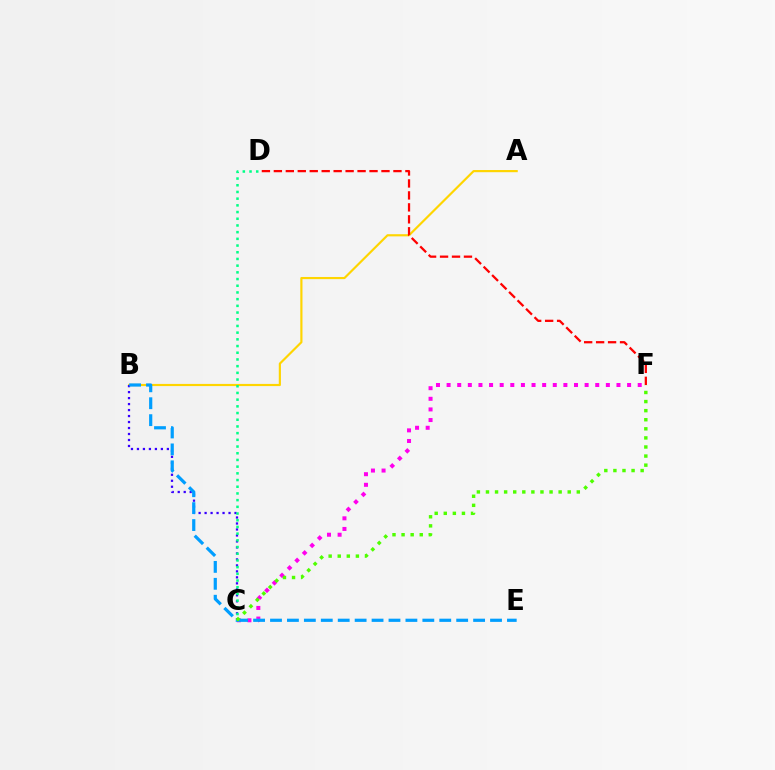{('A', 'B'): [{'color': '#ffd500', 'line_style': 'solid', 'thickness': 1.56}], ('C', 'F'): [{'color': '#ff00ed', 'line_style': 'dotted', 'thickness': 2.88}, {'color': '#4fff00', 'line_style': 'dotted', 'thickness': 2.47}], ('B', 'C'): [{'color': '#3700ff', 'line_style': 'dotted', 'thickness': 1.63}], ('D', 'F'): [{'color': '#ff0000', 'line_style': 'dashed', 'thickness': 1.62}], ('B', 'E'): [{'color': '#009eff', 'line_style': 'dashed', 'thickness': 2.3}], ('C', 'D'): [{'color': '#00ff86', 'line_style': 'dotted', 'thickness': 1.82}]}